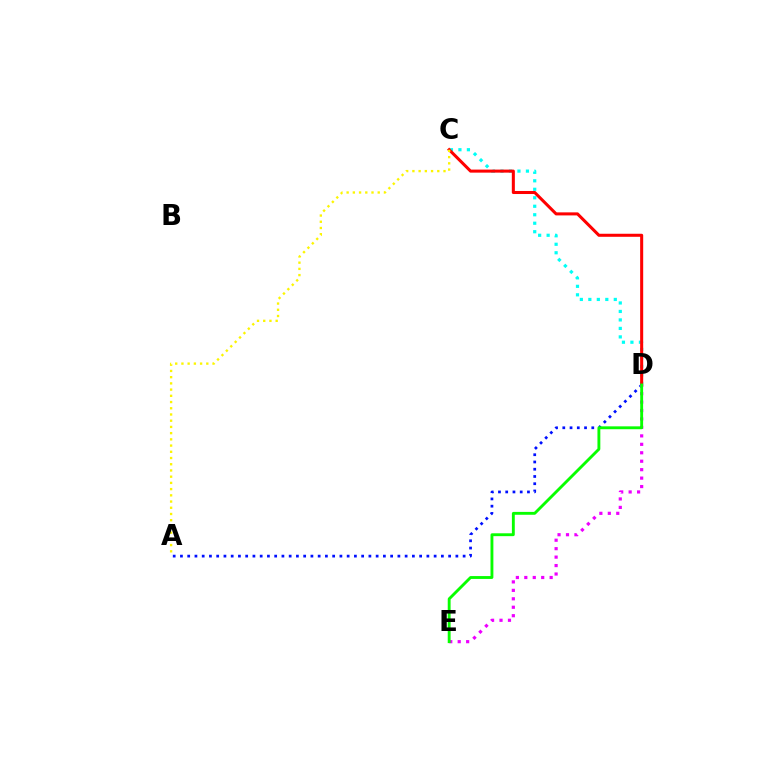{('C', 'D'): [{'color': '#00fff6', 'line_style': 'dotted', 'thickness': 2.31}, {'color': '#ff0000', 'line_style': 'solid', 'thickness': 2.19}], ('A', 'D'): [{'color': '#0010ff', 'line_style': 'dotted', 'thickness': 1.97}], ('A', 'C'): [{'color': '#fcf500', 'line_style': 'dotted', 'thickness': 1.69}], ('D', 'E'): [{'color': '#ee00ff', 'line_style': 'dotted', 'thickness': 2.29}, {'color': '#08ff00', 'line_style': 'solid', 'thickness': 2.07}]}